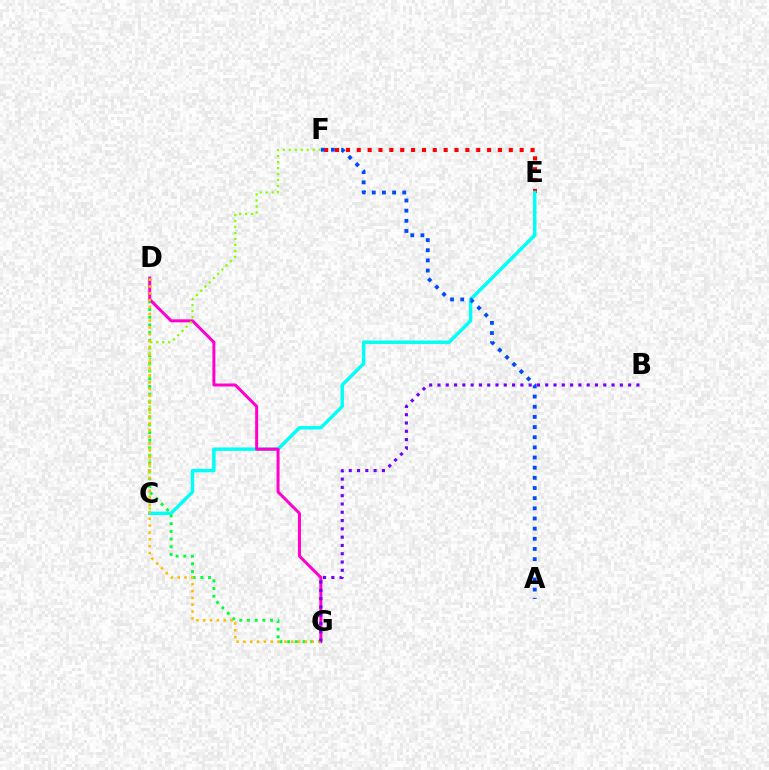{('E', 'F'): [{'color': '#ff0000', 'line_style': 'dotted', 'thickness': 2.95}], ('C', 'E'): [{'color': '#00fff6', 'line_style': 'solid', 'thickness': 2.48}], ('A', 'F'): [{'color': '#004bff', 'line_style': 'dotted', 'thickness': 2.76}], ('D', 'G'): [{'color': '#00ff39', 'line_style': 'dotted', 'thickness': 2.09}, {'color': '#ff00cf', 'line_style': 'solid', 'thickness': 2.16}, {'color': '#ffbd00', 'line_style': 'dotted', 'thickness': 1.86}], ('C', 'F'): [{'color': '#84ff00', 'line_style': 'dotted', 'thickness': 1.63}], ('B', 'G'): [{'color': '#7200ff', 'line_style': 'dotted', 'thickness': 2.25}]}